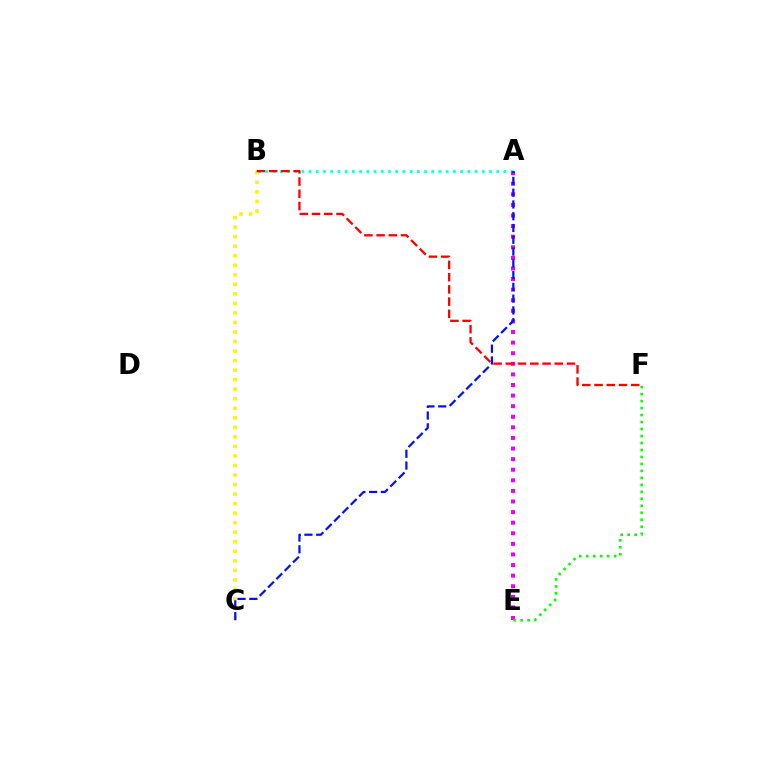{('B', 'C'): [{'color': '#fcf500', 'line_style': 'dotted', 'thickness': 2.59}], ('A', 'B'): [{'color': '#00fff6', 'line_style': 'dotted', 'thickness': 1.96}], ('A', 'E'): [{'color': '#ee00ff', 'line_style': 'dotted', 'thickness': 2.88}], ('B', 'F'): [{'color': '#ff0000', 'line_style': 'dashed', 'thickness': 1.66}], ('E', 'F'): [{'color': '#08ff00', 'line_style': 'dotted', 'thickness': 1.9}], ('A', 'C'): [{'color': '#0010ff', 'line_style': 'dashed', 'thickness': 1.6}]}